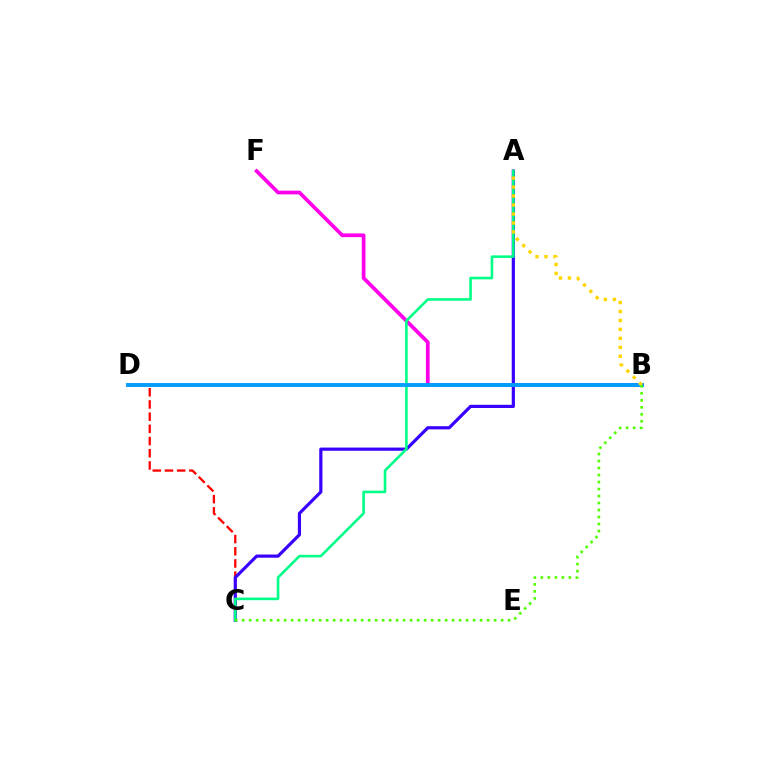{('B', 'F'): [{'color': '#ff00ed', 'line_style': 'solid', 'thickness': 2.68}], ('C', 'D'): [{'color': '#ff0000', 'line_style': 'dashed', 'thickness': 1.66}], ('A', 'C'): [{'color': '#3700ff', 'line_style': 'solid', 'thickness': 2.29}, {'color': '#00ff86', 'line_style': 'solid', 'thickness': 1.87}], ('B', 'D'): [{'color': '#009eff', 'line_style': 'solid', 'thickness': 2.81}], ('A', 'B'): [{'color': '#ffd500', 'line_style': 'dotted', 'thickness': 2.44}], ('B', 'C'): [{'color': '#4fff00', 'line_style': 'dotted', 'thickness': 1.9}]}